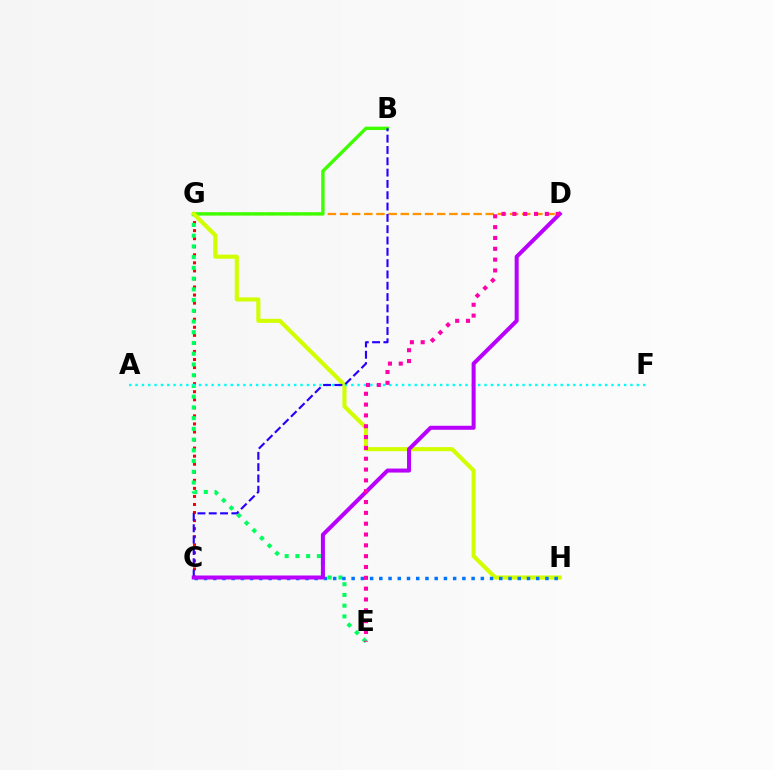{('D', 'G'): [{'color': '#ff9400', 'line_style': 'dashed', 'thickness': 1.65}], ('B', 'G'): [{'color': '#3dff00', 'line_style': 'solid', 'thickness': 2.43}], ('C', 'G'): [{'color': '#ff0000', 'line_style': 'dotted', 'thickness': 2.19}], ('E', 'G'): [{'color': '#00ff5c', 'line_style': 'dotted', 'thickness': 2.92}], ('G', 'H'): [{'color': '#d1ff00', 'line_style': 'solid', 'thickness': 2.94}], ('A', 'F'): [{'color': '#00fff6', 'line_style': 'dotted', 'thickness': 1.72}], ('B', 'C'): [{'color': '#2500ff', 'line_style': 'dashed', 'thickness': 1.54}], ('C', 'H'): [{'color': '#0074ff', 'line_style': 'dotted', 'thickness': 2.51}], ('C', 'D'): [{'color': '#b900ff', 'line_style': 'solid', 'thickness': 2.89}], ('D', 'E'): [{'color': '#ff00ac', 'line_style': 'dotted', 'thickness': 2.94}]}